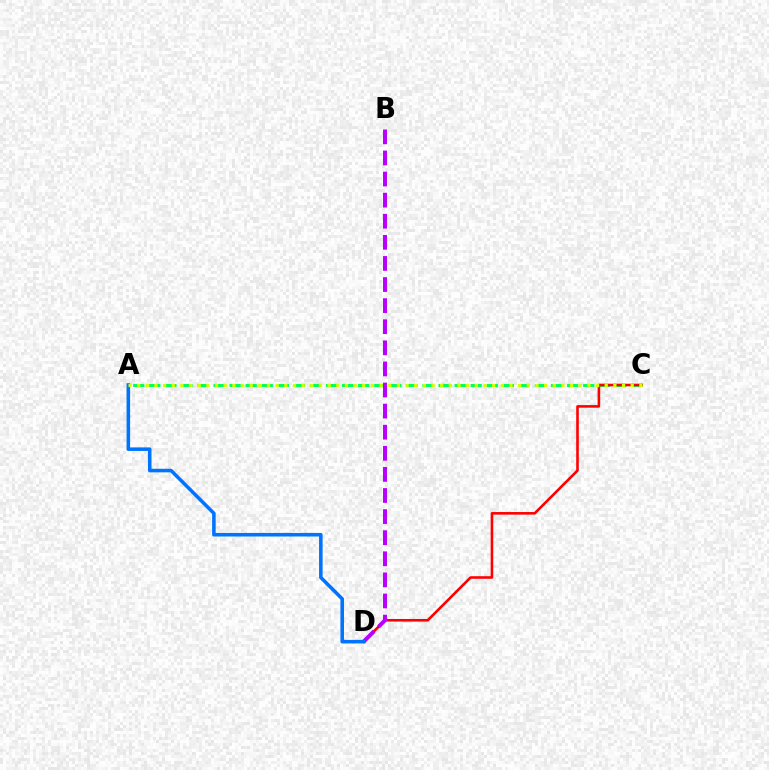{('A', 'C'): [{'color': '#00ff5c', 'line_style': 'dashed', 'thickness': 2.18}, {'color': '#d1ff00', 'line_style': 'dotted', 'thickness': 2.35}], ('C', 'D'): [{'color': '#ff0000', 'line_style': 'solid', 'thickness': 1.87}], ('B', 'D'): [{'color': '#b900ff', 'line_style': 'dashed', 'thickness': 2.87}], ('A', 'D'): [{'color': '#0074ff', 'line_style': 'solid', 'thickness': 2.56}]}